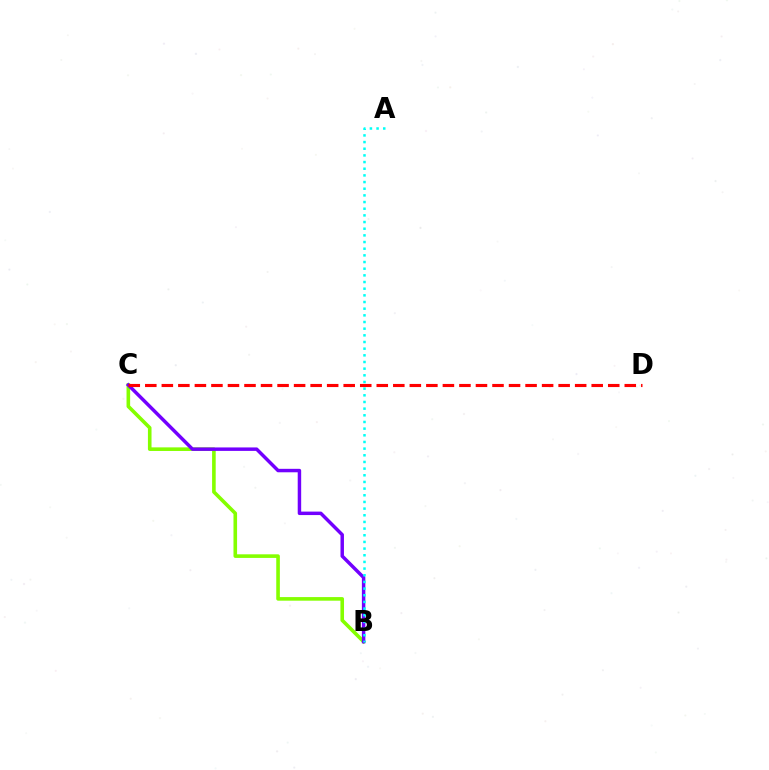{('B', 'C'): [{'color': '#84ff00', 'line_style': 'solid', 'thickness': 2.59}, {'color': '#7200ff', 'line_style': 'solid', 'thickness': 2.49}], ('A', 'B'): [{'color': '#00fff6', 'line_style': 'dotted', 'thickness': 1.81}], ('C', 'D'): [{'color': '#ff0000', 'line_style': 'dashed', 'thickness': 2.25}]}